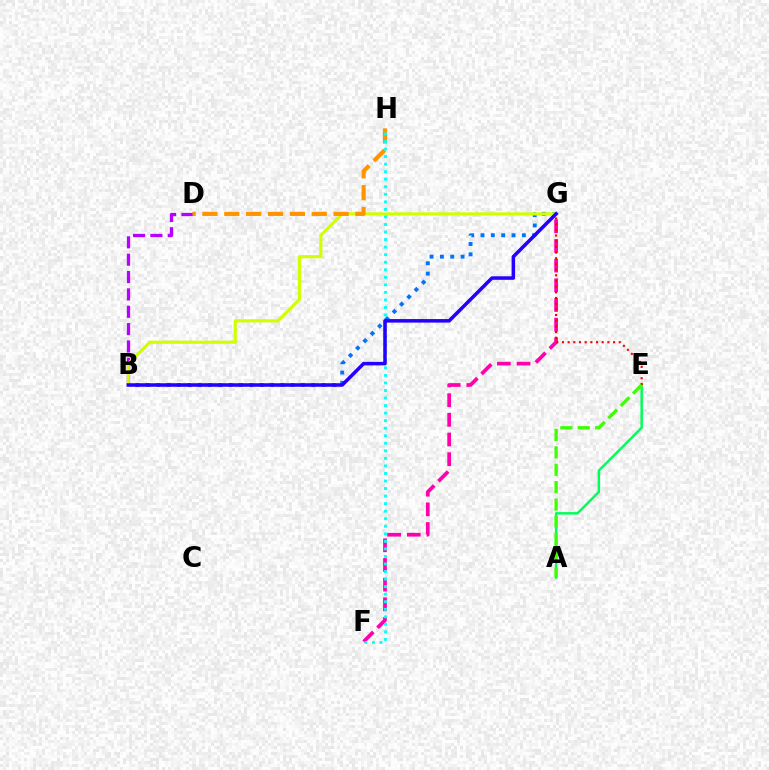{('B', 'G'): [{'color': '#0074ff', 'line_style': 'dotted', 'thickness': 2.81}, {'color': '#d1ff00', 'line_style': 'solid', 'thickness': 2.27}, {'color': '#2500ff', 'line_style': 'solid', 'thickness': 2.55}], ('A', 'E'): [{'color': '#00ff5c', 'line_style': 'solid', 'thickness': 1.79}, {'color': '#3dff00', 'line_style': 'dashed', 'thickness': 2.36}], ('F', 'G'): [{'color': '#ff00ac', 'line_style': 'dashed', 'thickness': 2.67}], ('E', 'G'): [{'color': '#ff0000', 'line_style': 'dotted', 'thickness': 1.54}], ('B', 'D'): [{'color': '#b900ff', 'line_style': 'dashed', 'thickness': 2.36}], ('D', 'H'): [{'color': '#ff9400', 'line_style': 'dashed', 'thickness': 2.97}], ('F', 'H'): [{'color': '#00fff6', 'line_style': 'dotted', 'thickness': 2.05}]}